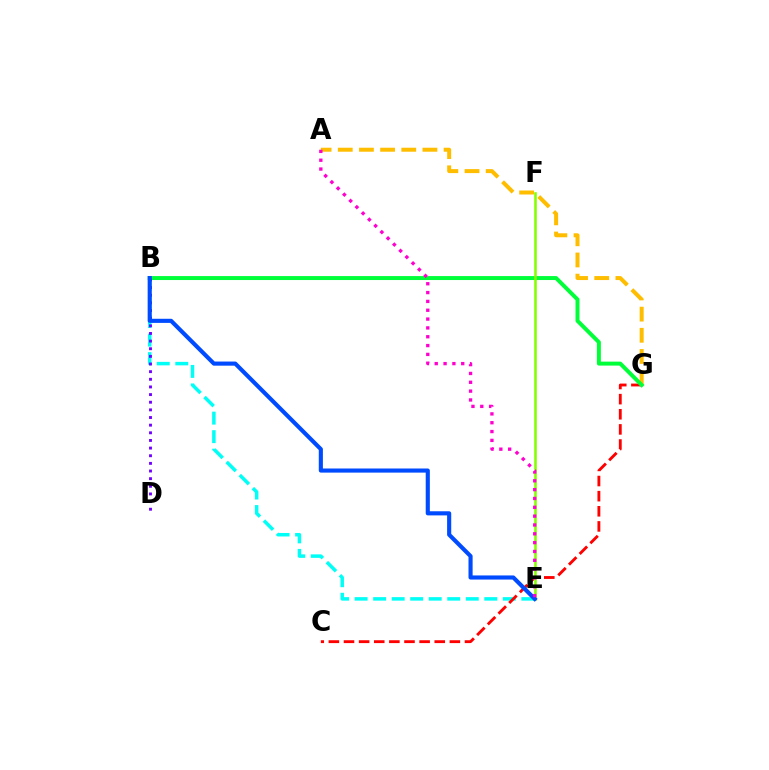{('A', 'G'): [{'color': '#ffbd00', 'line_style': 'dashed', 'thickness': 2.87}], ('B', 'E'): [{'color': '#00fff6', 'line_style': 'dashed', 'thickness': 2.52}, {'color': '#004bff', 'line_style': 'solid', 'thickness': 2.97}], ('C', 'G'): [{'color': '#ff0000', 'line_style': 'dashed', 'thickness': 2.05}], ('B', 'G'): [{'color': '#00ff39', 'line_style': 'solid', 'thickness': 2.85}], ('B', 'D'): [{'color': '#7200ff', 'line_style': 'dotted', 'thickness': 2.08}], ('E', 'F'): [{'color': '#84ff00', 'line_style': 'solid', 'thickness': 1.86}], ('A', 'E'): [{'color': '#ff00cf', 'line_style': 'dotted', 'thickness': 2.4}]}